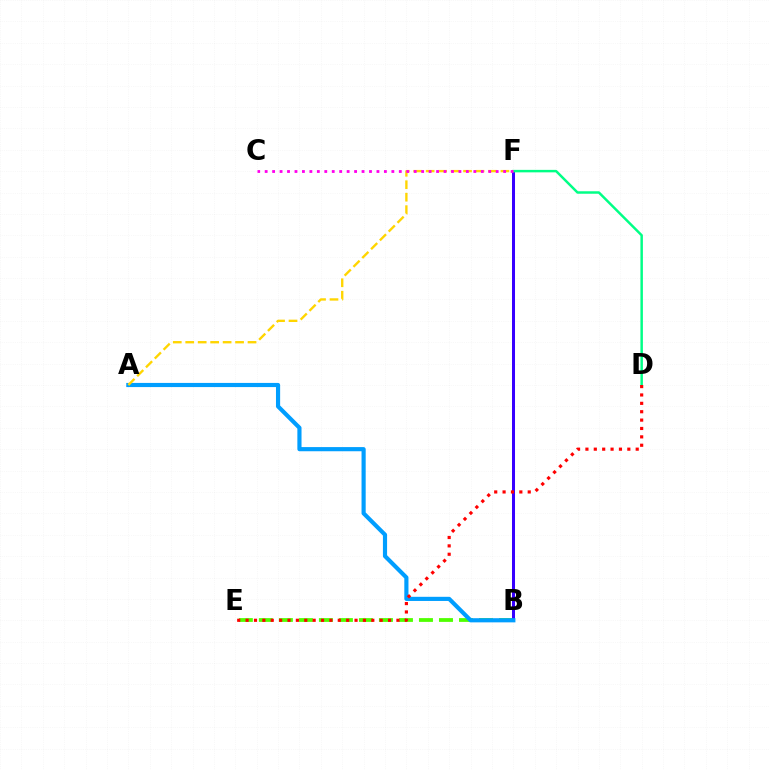{('B', 'E'): [{'color': '#4fff00', 'line_style': 'dashed', 'thickness': 2.72}], ('B', 'F'): [{'color': '#3700ff', 'line_style': 'solid', 'thickness': 2.17}], ('A', 'B'): [{'color': '#009eff', 'line_style': 'solid', 'thickness': 2.99}], ('D', 'F'): [{'color': '#00ff86', 'line_style': 'solid', 'thickness': 1.78}], ('D', 'E'): [{'color': '#ff0000', 'line_style': 'dotted', 'thickness': 2.28}], ('A', 'F'): [{'color': '#ffd500', 'line_style': 'dashed', 'thickness': 1.69}], ('C', 'F'): [{'color': '#ff00ed', 'line_style': 'dotted', 'thickness': 2.02}]}